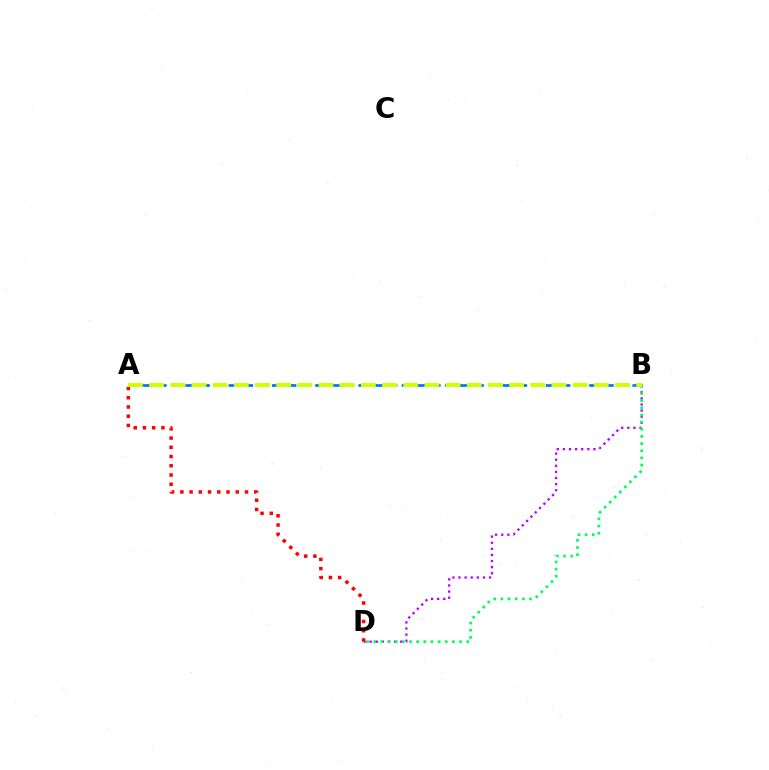{('B', 'D'): [{'color': '#b900ff', 'line_style': 'dotted', 'thickness': 1.66}, {'color': '#00ff5c', 'line_style': 'dotted', 'thickness': 1.94}], ('A', 'B'): [{'color': '#0074ff', 'line_style': 'dashed', 'thickness': 1.96}, {'color': '#d1ff00', 'line_style': 'dashed', 'thickness': 2.88}], ('A', 'D'): [{'color': '#ff0000', 'line_style': 'dotted', 'thickness': 2.51}]}